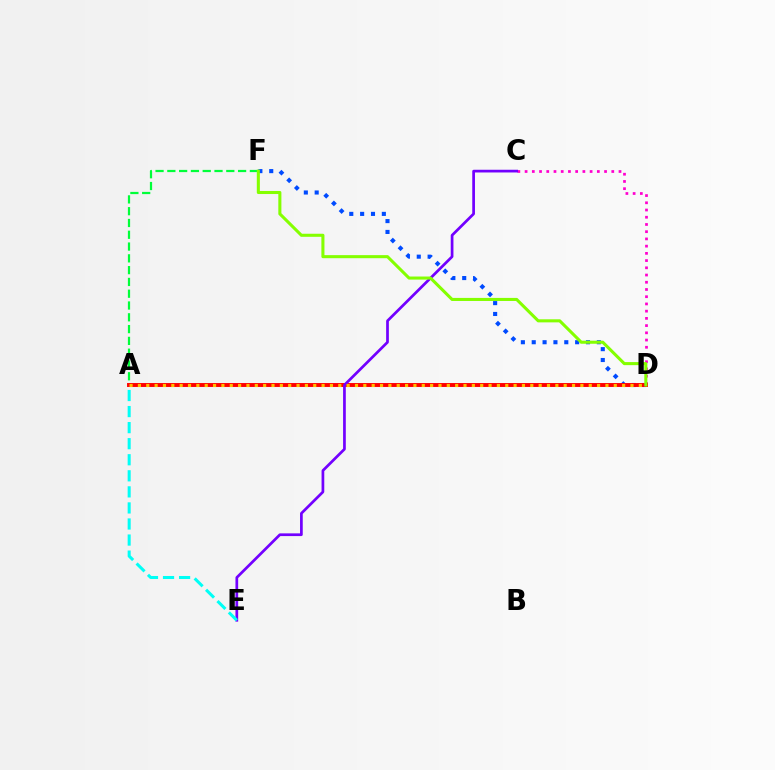{('D', 'F'): [{'color': '#004bff', 'line_style': 'dotted', 'thickness': 2.95}, {'color': '#84ff00', 'line_style': 'solid', 'thickness': 2.21}], ('A', 'F'): [{'color': '#00ff39', 'line_style': 'dashed', 'thickness': 1.6}], ('C', 'D'): [{'color': '#ff00cf', 'line_style': 'dotted', 'thickness': 1.96}], ('A', 'D'): [{'color': '#ff0000', 'line_style': 'solid', 'thickness': 2.82}, {'color': '#ffbd00', 'line_style': 'dotted', 'thickness': 2.27}], ('C', 'E'): [{'color': '#7200ff', 'line_style': 'solid', 'thickness': 1.96}], ('A', 'E'): [{'color': '#00fff6', 'line_style': 'dashed', 'thickness': 2.18}]}